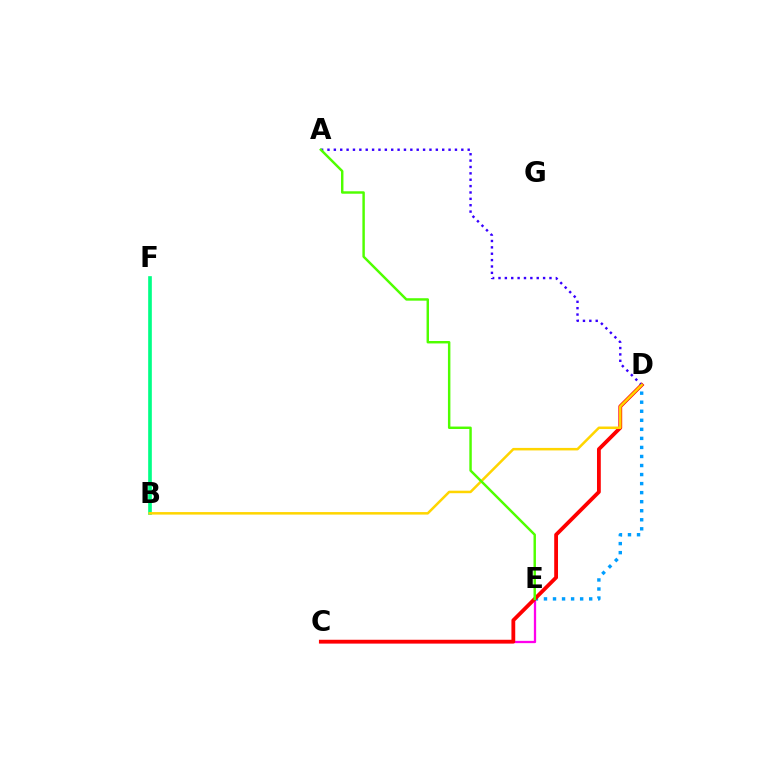{('C', 'E'): [{'color': '#ff00ed', 'line_style': 'solid', 'thickness': 1.65}], ('D', 'E'): [{'color': '#009eff', 'line_style': 'dotted', 'thickness': 2.46}], ('C', 'D'): [{'color': '#ff0000', 'line_style': 'solid', 'thickness': 2.74}], ('A', 'D'): [{'color': '#3700ff', 'line_style': 'dotted', 'thickness': 1.73}], ('B', 'F'): [{'color': '#00ff86', 'line_style': 'solid', 'thickness': 2.63}], ('B', 'D'): [{'color': '#ffd500', 'line_style': 'solid', 'thickness': 1.81}], ('A', 'E'): [{'color': '#4fff00', 'line_style': 'solid', 'thickness': 1.76}]}